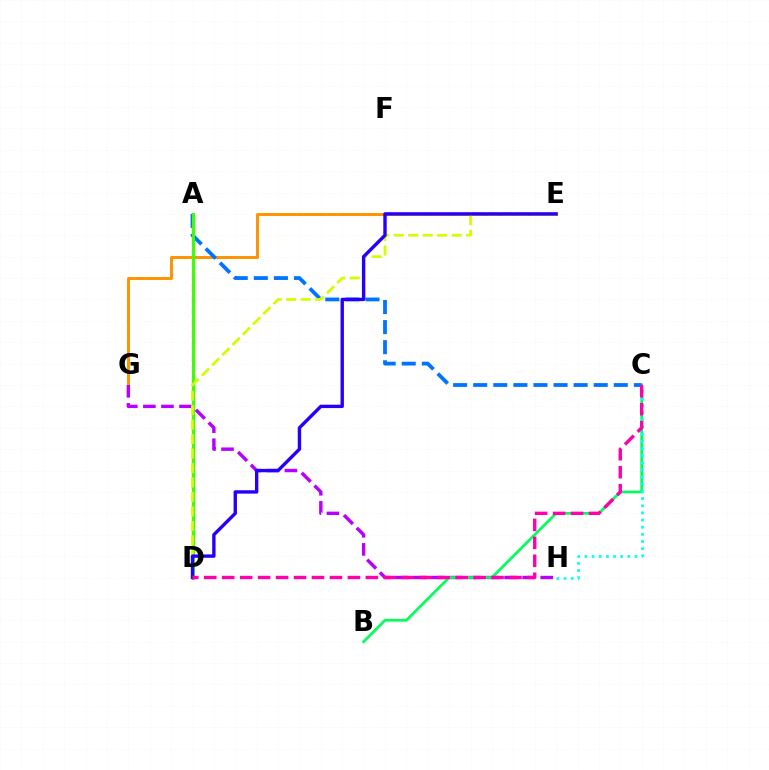{('E', 'G'): [{'color': '#ff9400', 'line_style': 'solid', 'thickness': 2.12}], ('A', 'D'): [{'color': '#ff0000', 'line_style': 'dashed', 'thickness': 1.58}, {'color': '#3dff00', 'line_style': 'solid', 'thickness': 2.18}], ('G', 'H'): [{'color': '#b900ff', 'line_style': 'dashed', 'thickness': 2.45}], ('B', 'C'): [{'color': '#00ff5c', 'line_style': 'solid', 'thickness': 1.96}], ('A', 'C'): [{'color': '#0074ff', 'line_style': 'dashed', 'thickness': 2.73}], ('D', 'E'): [{'color': '#d1ff00', 'line_style': 'dashed', 'thickness': 1.97}, {'color': '#2500ff', 'line_style': 'solid', 'thickness': 2.43}], ('C', 'H'): [{'color': '#00fff6', 'line_style': 'dotted', 'thickness': 1.94}], ('C', 'D'): [{'color': '#ff00ac', 'line_style': 'dashed', 'thickness': 2.44}]}